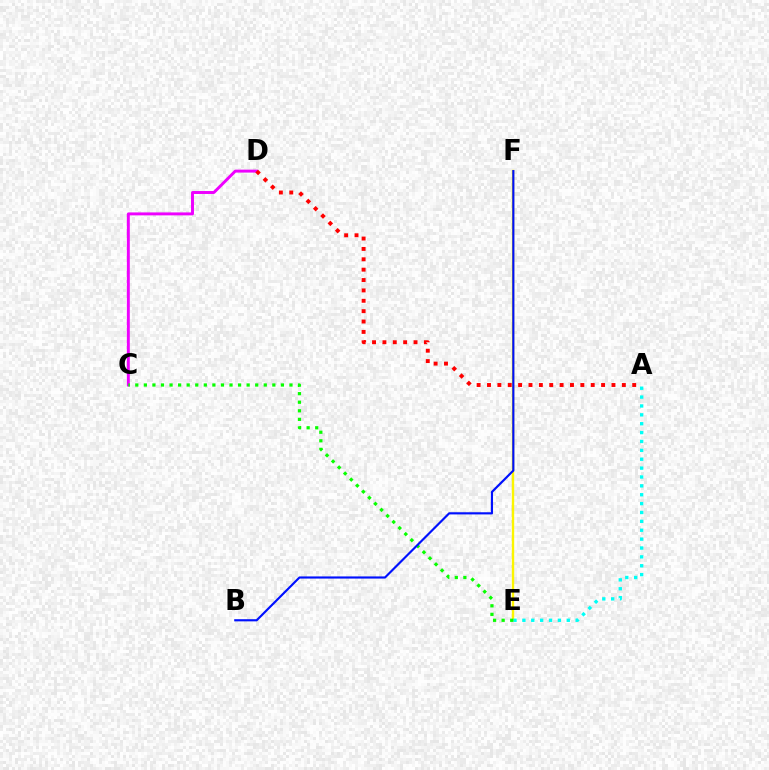{('E', 'F'): [{'color': '#fcf500', 'line_style': 'solid', 'thickness': 1.71}], ('A', 'E'): [{'color': '#00fff6', 'line_style': 'dotted', 'thickness': 2.41}], ('C', 'D'): [{'color': '#ee00ff', 'line_style': 'solid', 'thickness': 2.12}], ('A', 'D'): [{'color': '#ff0000', 'line_style': 'dotted', 'thickness': 2.82}], ('C', 'E'): [{'color': '#08ff00', 'line_style': 'dotted', 'thickness': 2.33}], ('B', 'F'): [{'color': '#0010ff', 'line_style': 'solid', 'thickness': 1.55}]}